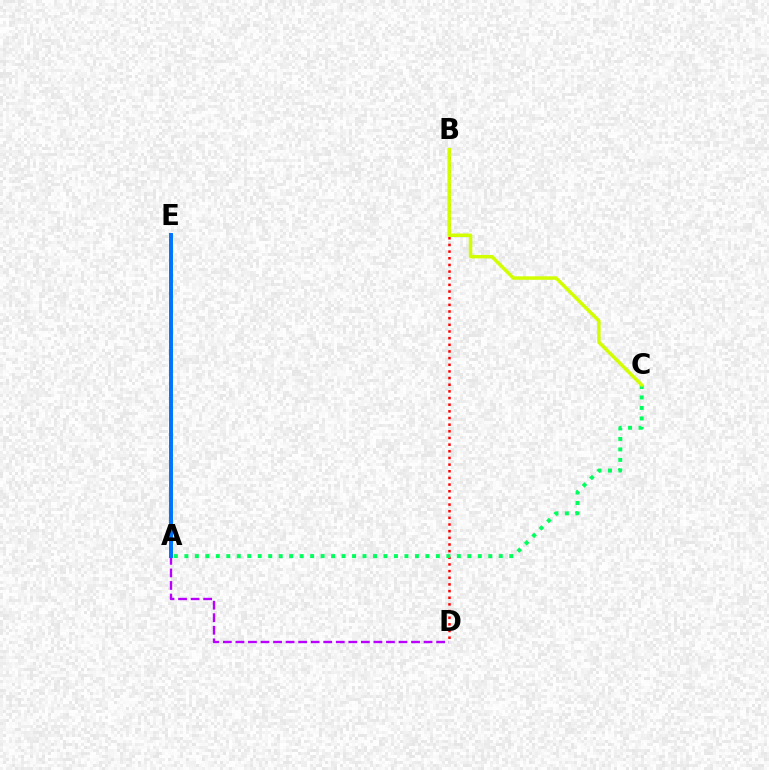{('B', 'D'): [{'color': '#ff0000', 'line_style': 'dotted', 'thickness': 1.81}], ('A', 'C'): [{'color': '#00ff5c', 'line_style': 'dotted', 'thickness': 2.85}], ('A', 'D'): [{'color': '#b900ff', 'line_style': 'dashed', 'thickness': 1.7}], ('B', 'C'): [{'color': '#d1ff00', 'line_style': 'solid', 'thickness': 2.51}], ('A', 'E'): [{'color': '#0074ff', 'line_style': 'solid', 'thickness': 2.85}]}